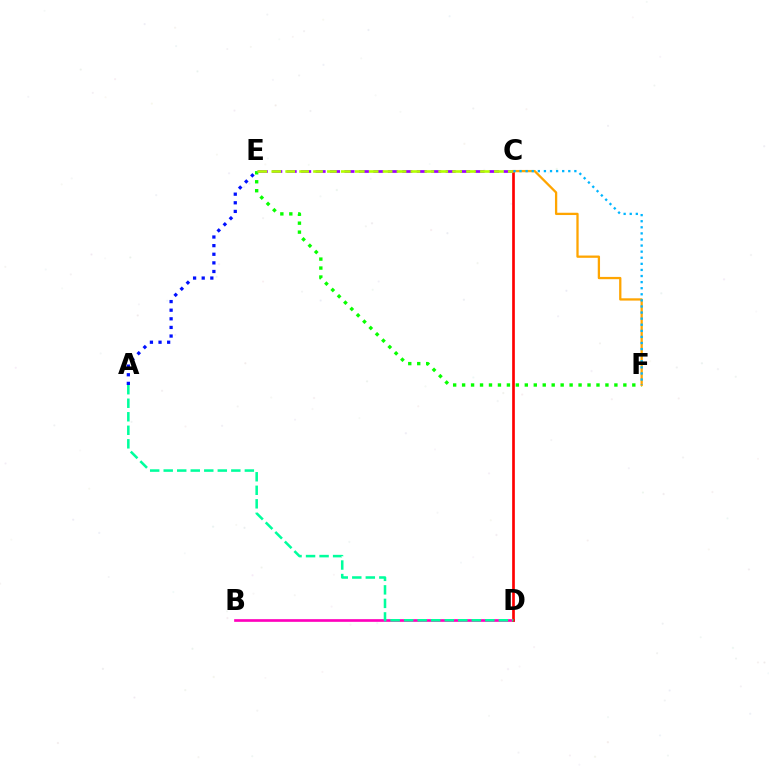{('B', 'D'): [{'color': '#ff00bd', 'line_style': 'solid', 'thickness': 1.92}], ('C', 'D'): [{'color': '#ff0000', 'line_style': 'solid', 'thickness': 1.93}], ('A', 'D'): [{'color': '#00ff9d', 'line_style': 'dashed', 'thickness': 1.84}], ('E', 'F'): [{'color': '#08ff00', 'line_style': 'dotted', 'thickness': 2.43}], ('A', 'E'): [{'color': '#0010ff', 'line_style': 'dotted', 'thickness': 2.34}], ('C', 'E'): [{'color': '#9b00ff', 'line_style': 'dashed', 'thickness': 1.96}, {'color': '#b3ff00', 'line_style': 'dashed', 'thickness': 1.89}], ('C', 'F'): [{'color': '#ffa500', 'line_style': 'solid', 'thickness': 1.65}, {'color': '#00b5ff', 'line_style': 'dotted', 'thickness': 1.65}]}